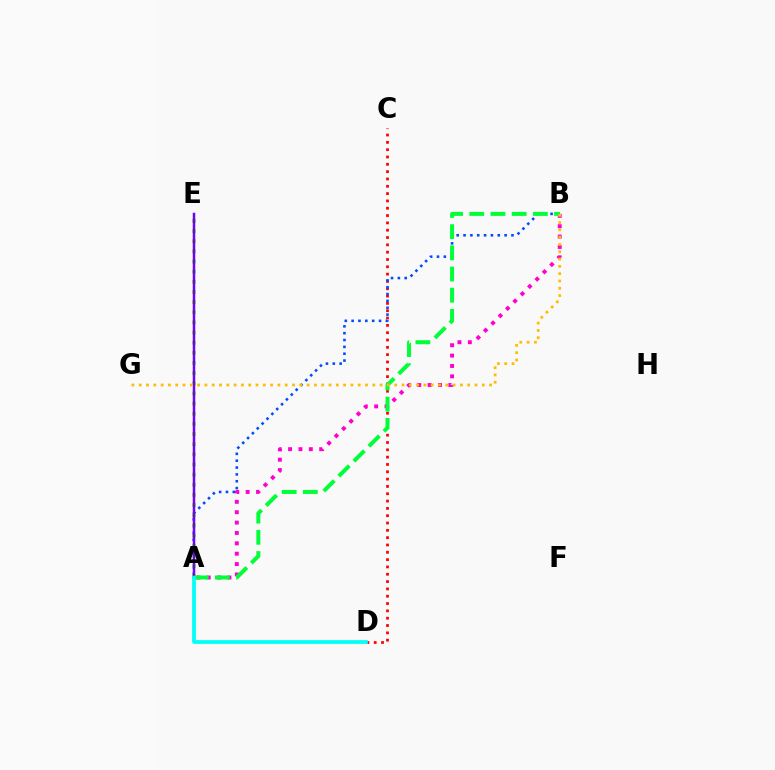{('C', 'D'): [{'color': '#ff0000', 'line_style': 'dotted', 'thickness': 1.99}], ('A', 'B'): [{'color': '#ff00cf', 'line_style': 'dotted', 'thickness': 2.82}, {'color': '#004bff', 'line_style': 'dotted', 'thickness': 1.86}, {'color': '#00ff39', 'line_style': 'dashed', 'thickness': 2.88}], ('A', 'E'): [{'color': '#84ff00', 'line_style': 'dotted', 'thickness': 2.76}, {'color': '#7200ff', 'line_style': 'solid', 'thickness': 1.79}], ('A', 'D'): [{'color': '#00fff6', 'line_style': 'solid', 'thickness': 2.68}], ('B', 'G'): [{'color': '#ffbd00', 'line_style': 'dotted', 'thickness': 1.98}]}